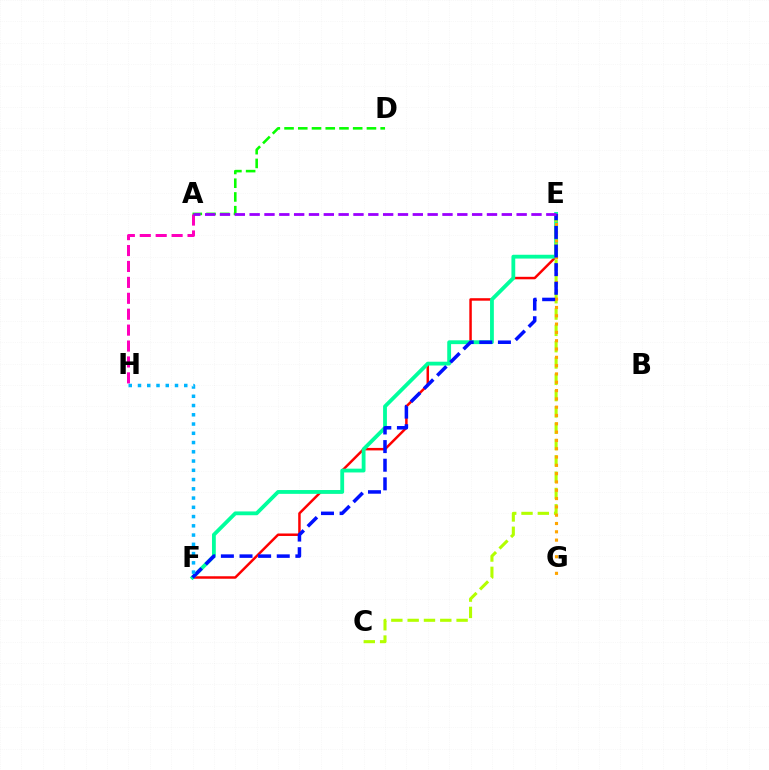{('E', 'F'): [{'color': '#ff0000', 'line_style': 'solid', 'thickness': 1.79}, {'color': '#00ff9d', 'line_style': 'solid', 'thickness': 2.74}, {'color': '#0010ff', 'line_style': 'dashed', 'thickness': 2.53}], ('A', 'D'): [{'color': '#08ff00', 'line_style': 'dashed', 'thickness': 1.87}], ('C', 'E'): [{'color': '#b3ff00', 'line_style': 'dashed', 'thickness': 2.22}], ('A', 'H'): [{'color': '#ff00bd', 'line_style': 'dashed', 'thickness': 2.16}], ('E', 'G'): [{'color': '#ffa500', 'line_style': 'dotted', 'thickness': 2.26}], ('F', 'H'): [{'color': '#00b5ff', 'line_style': 'dotted', 'thickness': 2.51}], ('A', 'E'): [{'color': '#9b00ff', 'line_style': 'dashed', 'thickness': 2.02}]}